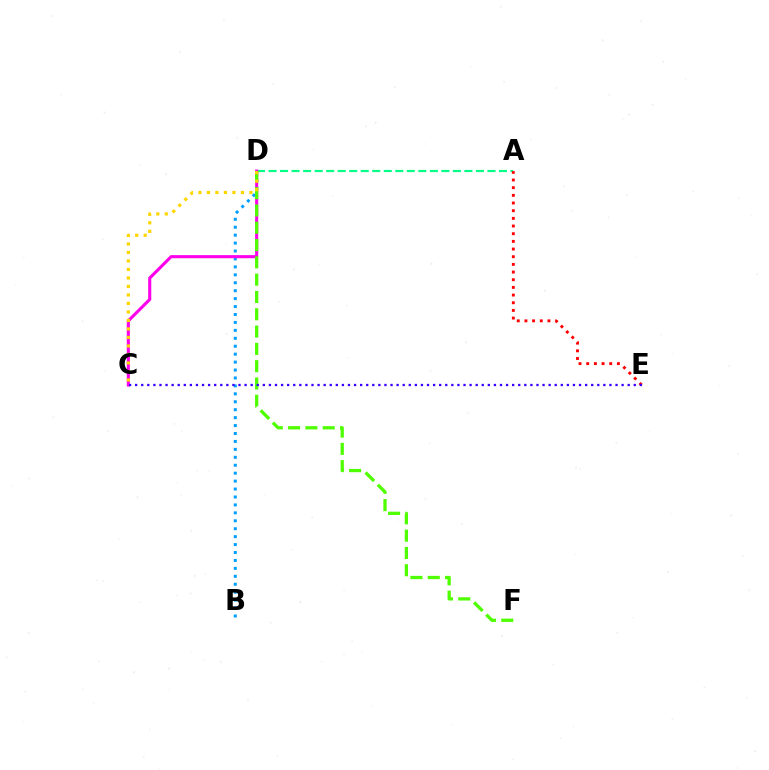{('A', 'D'): [{'color': '#00ff86', 'line_style': 'dashed', 'thickness': 1.57}], ('B', 'D'): [{'color': '#009eff', 'line_style': 'dotted', 'thickness': 2.16}], ('C', 'D'): [{'color': '#ff00ed', 'line_style': 'solid', 'thickness': 2.23}, {'color': '#ffd500', 'line_style': 'dotted', 'thickness': 2.31}], ('D', 'F'): [{'color': '#4fff00', 'line_style': 'dashed', 'thickness': 2.35}], ('A', 'E'): [{'color': '#ff0000', 'line_style': 'dotted', 'thickness': 2.08}], ('C', 'E'): [{'color': '#3700ff', 'line_style': 'dotted', 'thickness': 1.65}]}